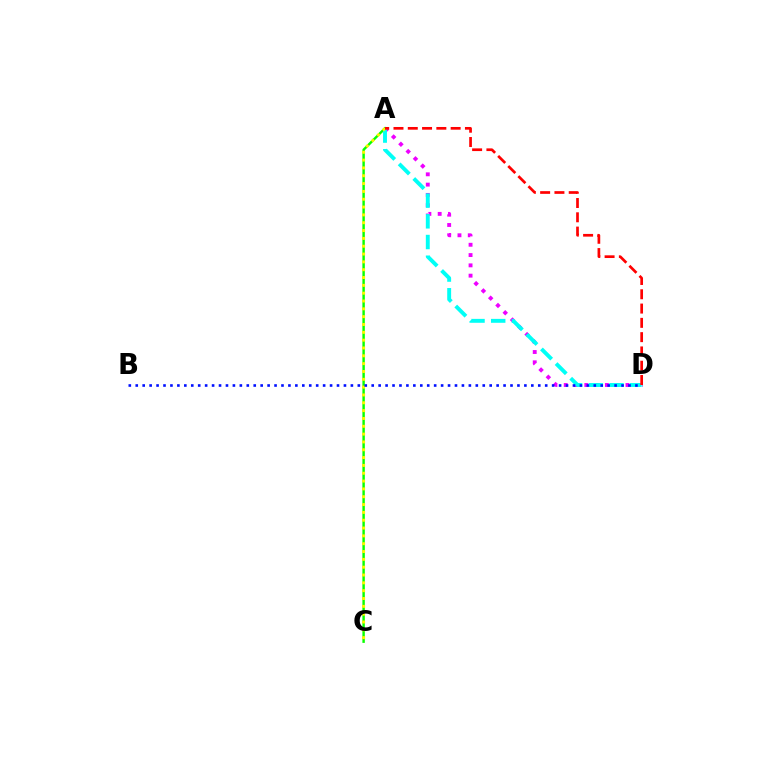{('A', 'D'): [{'color': '#ee00ff', 'line_style': 'dotted', 'thickness': 2.8}, {'color': '#00fff6', 'line_style': 'dashed', 'thickness': 2.81}, {'color': '#ff0000', 'line_style': 'dashed', 'thickness': 1.94}], ('A', 'C'): [{'color': '#08ff00', 'line_style': 'solid', 'thickness': 1.75}, {'color': '#fcf500', 'line_style': 'dotted', 'thickness': 2.13}], ('B', 'D'): [{'color': '#0010ff', 'line_style': 'dotted', 'thickness': 1.89}]}